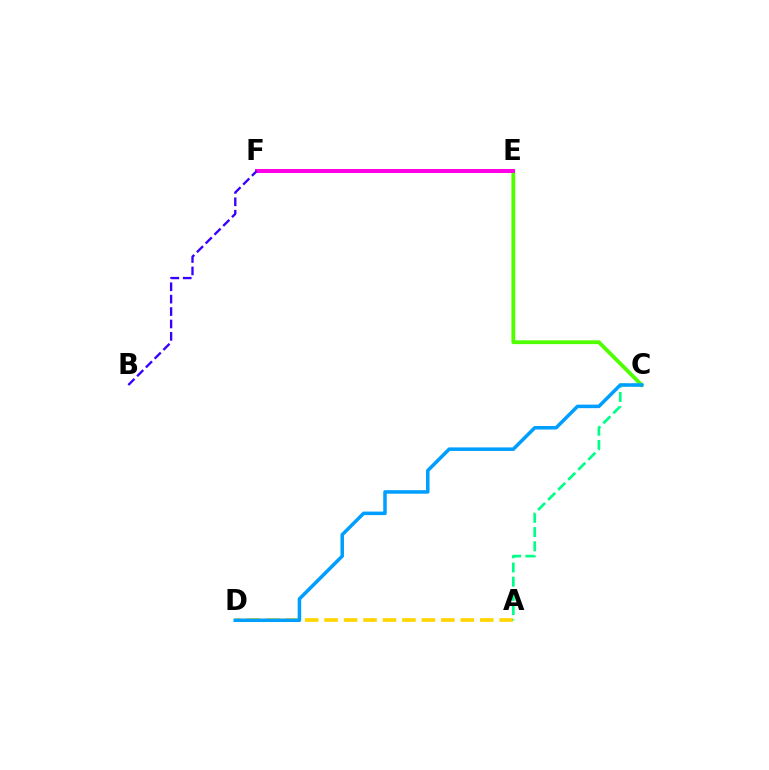{('E', 'F'): [{'color': '#ff0000', 'line_style': 'solid', 'thickness': 2.83}, {'color': '#ff00ed', 'line_style': 'solid', 'thickness': 2.77}], ('A', 'D'): [{'color': '#ffd500', 'line_style': 'dashed', 'thickness': 2.64}], ('A', 'C'): [{'color': '#00ff86', 'line_style': 'dashed', 'thickness': 1.93}], ('C', 'E'): [{'color': '#4fff00', 'line_style': 'solid', 'thickness': 2.74}], ('C', 'D'): [{'color': '#009eff', 'line_style': 'solid', 'thickness': 2.53}], ('B', 'F'): [{'color': '#3700ff', 'line_style': 'dashed', 'thickness': 1.69}]}